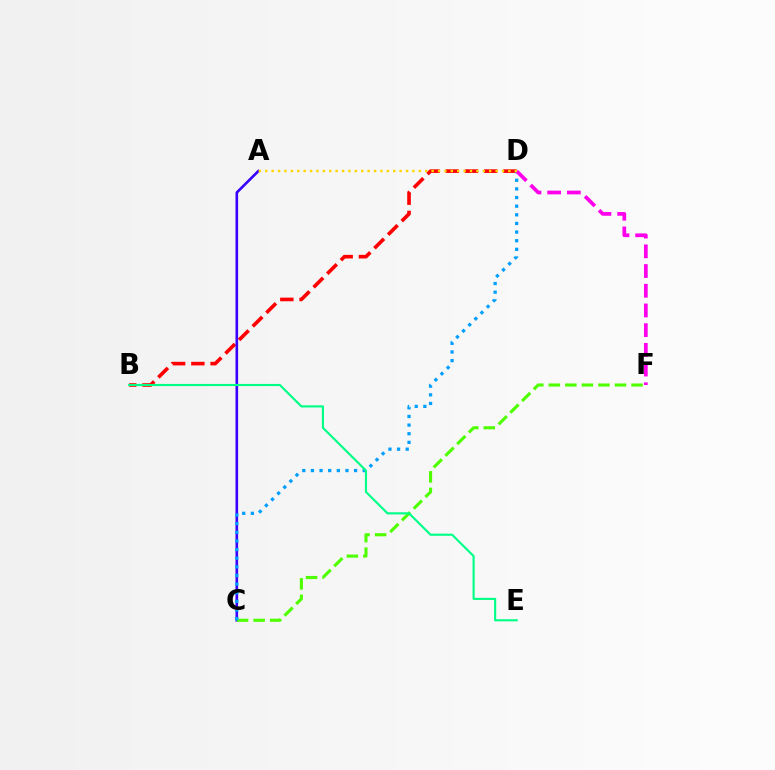{('B', 'D'): [{'color': '#ff0000', 'line_style': 'dashed', 'thickness': 2.61}], ('A', 'C'): [{'color': '#3700ff', 'line_style': 'solid', 'thickness': 1.9}], ('C', 'F'): [{'color': '#4fff00', 'line_style': 'dashed', 'thickness': 2.25}], ('C', 'D'): [{'color': '#009eff', 'line_style': 'dotted', 'thickness': 2.35}], ('D', 'F'): [{'color': '#ff00ed', 'line_style': 'dashed', 'thickness': 2.68}], ('B', 'E'): [{'color': '#00ff86', 'line_style': 'solid', 'thickness': 1.54}], ('A', 'D'): [{'color': '#ffd500', 'line_style': 'dotted', 'thickness': 1.74}]}